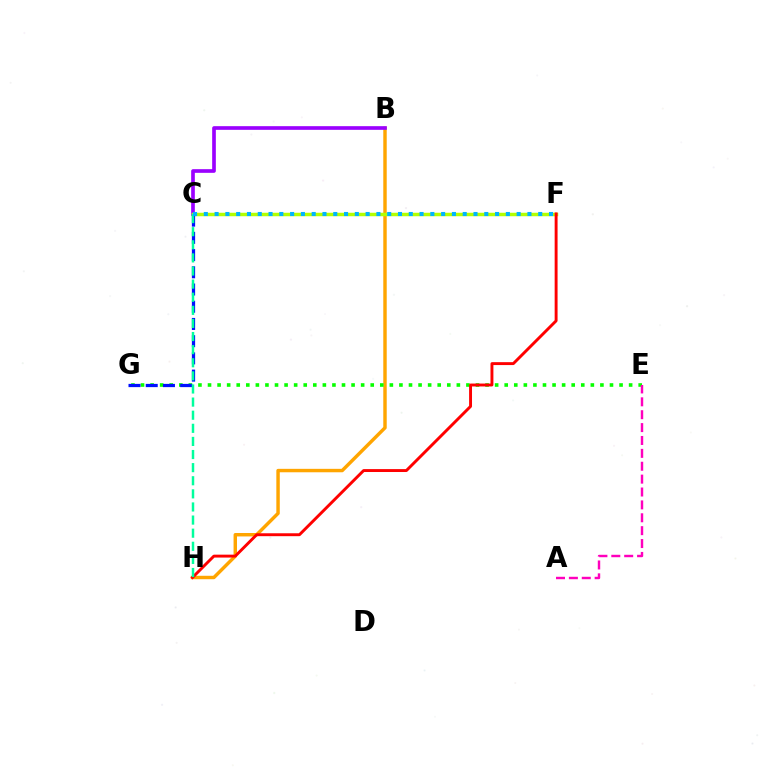{('B', 'H'): [{'color': '#ffa500', 'line_style': 'solid', 'thickness': 2.48}], ('E', 'G'): [{'color': '#08ff00', 'line_style': 'dotted', 'thickness': 2.6}], ('B', 'C'): [{'color': '#9b00ff', 'line_style': 'solid', 'thickness': 2.64}], ('C', 'F'): [{'color': '#b3ff00', 'line_style': 'solid', 'thickness': 2.5}, {'color': '#00b5ff', 'line_style': 'dotted', 'thickness': 2.93}], ('A', 'E'): [{'color': '#ff00bd', 'line_style': 'dashed', 'thickness': 1.75}], ('F', 'H'): [{'color': '#ff0000', 'line_style': 'solid', 'thickness': 2.1}], ('C', 'G'): [{'color': '#0010ff', 'line_style': 'dashed', 'thickness': 2.34}], ('C', 'H'): [{'color': '#00ff9d', 'line_style': 'dashed', 'thickness': 1.78}]}